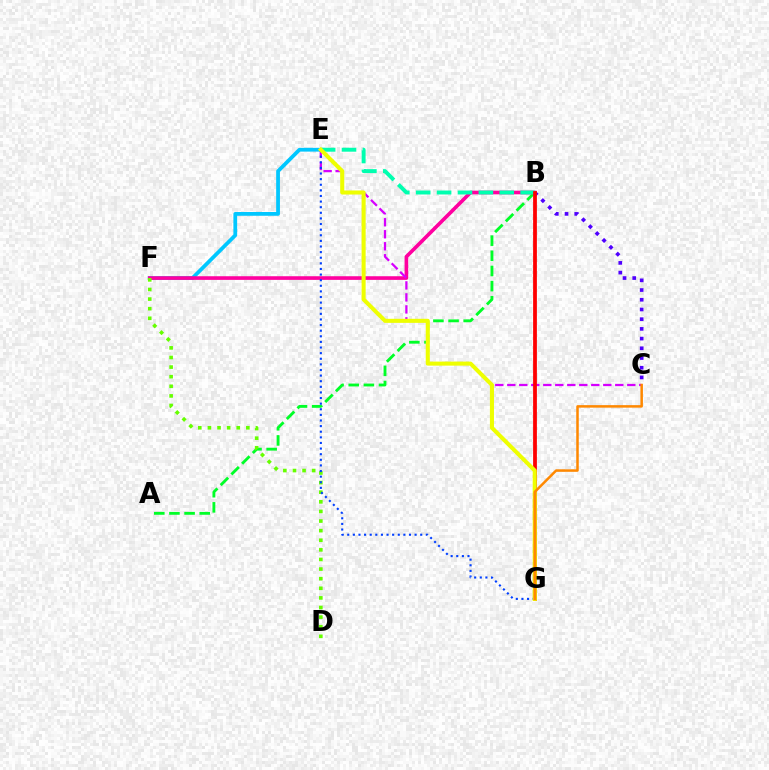{('E', 'F'): [{'color': '#00c7ff', 'line_style': 'solid', 'thickness': 2.72}], ('A', 'B'): [{'color': '#00ff27', 'line_style': 'dashed', 'thickness': 2.06}], ('B', 'F'): [{'color': '#ff00a0', 'line_style': 'solid', 'thickness': 2.62}], ('B', 'C'): [{'color': '#4f00ff', 'line_style': 'dotted', 'thickness': 2.64}], ('D', 'F'): [{'color': '#66ff00', 'line_style': 'dotted', 'thickness': 2.61}], ('B', 'E'): [{'color': '#00ffaf', 'line_style': 'dashed', 'thickness': 2.84}], ('C', 'E'): [{'color': '#d600ff', 'line_style': 'dashed', 'thickness': 1.63}], ('E', 'G'): [{'color': '#003fff', 'line_style': 'dotted', 'thickness': 1.53}, {'color': '#eeff00', 'line_style': 'solid', 'thickness': 2.92}], ('B', 'G'): [{'color': '#ff0000', 'line_style': 'solid', 'thickness': 2.72}], ('C', 'G'): [{'color': '#ff8800', 'line_style': 'solid', 'thickness': 1.8}]}